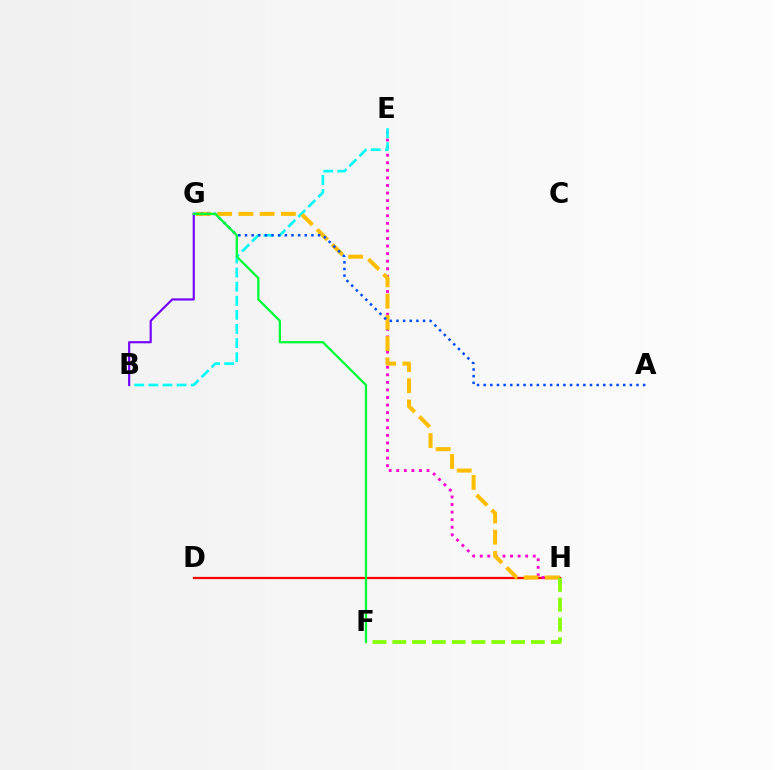{('D', 'H'): [{'color': '#ff0000', 'line_style': 'solid', 'thickness': 1.62}], ('E', 'H'): [{'color': '#ff00cf', 'line_style': 'dotted', 'thickness': 2.06}], ('B', 'E'): [{'color': '#00fff6', 'line_style': 'dashed', 'thickness': 1.92}], ('B', 'G'): [{'color': '#7200ff', 'line_style': 'solid', 'thickness': 1.55}], ('G', 'H'): [{'color': '#ffbd00', 'line_style': 'dashed', 'thickness': 2.88}], ('F', 'H'): [{'color': '#84ff00', 'line_style': 'dashed', 'thickness': 2.69}], ('A', 'G'): [{'color': '#004bff', 'line_style': 'dotted', 'thickness': 1.81}], ('F', 'G'): [{'color': '#00ff39', 'line_style': 'solid', 'thickness': 1.65}]}